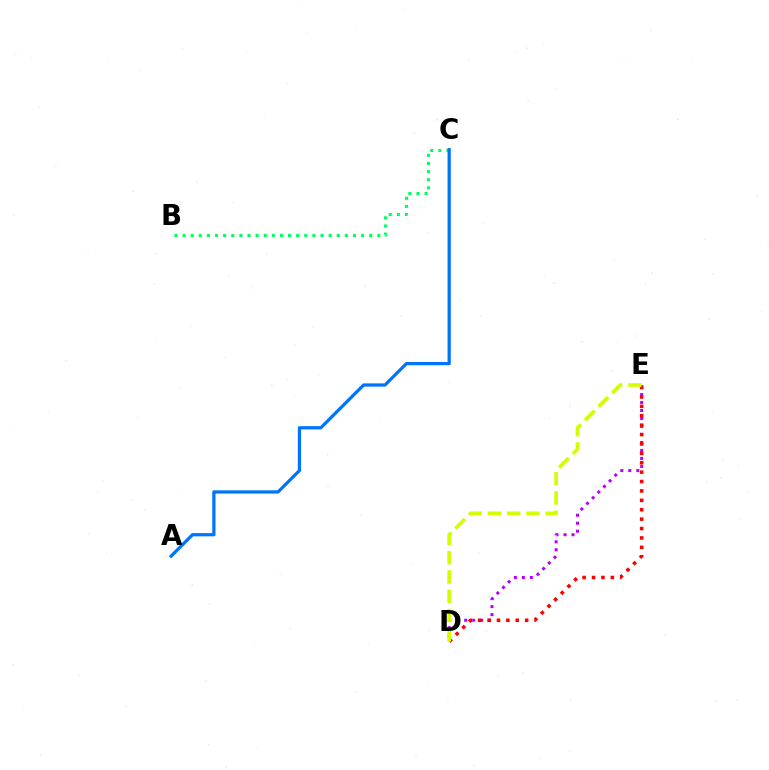{('D', 'E'): [{'color': '#b900ff', 'line_style': 'dotted', 'thickness': 2.17}, {'color': '#ff0000', 'line_style': 'dotted', 'thickness': 2.55}, {'color': '#d1ff00', 'line_style': 'dashed', 'thickness': 2.62}], ('B', 'C'): [{'color': '#00ff5c', 'line_style': 'dotted', 'thickness': 2.2}], ('A', 'C'): [{'color': '#0074ff', 'line_style': 'solid', 'thickness': 2.34}]}